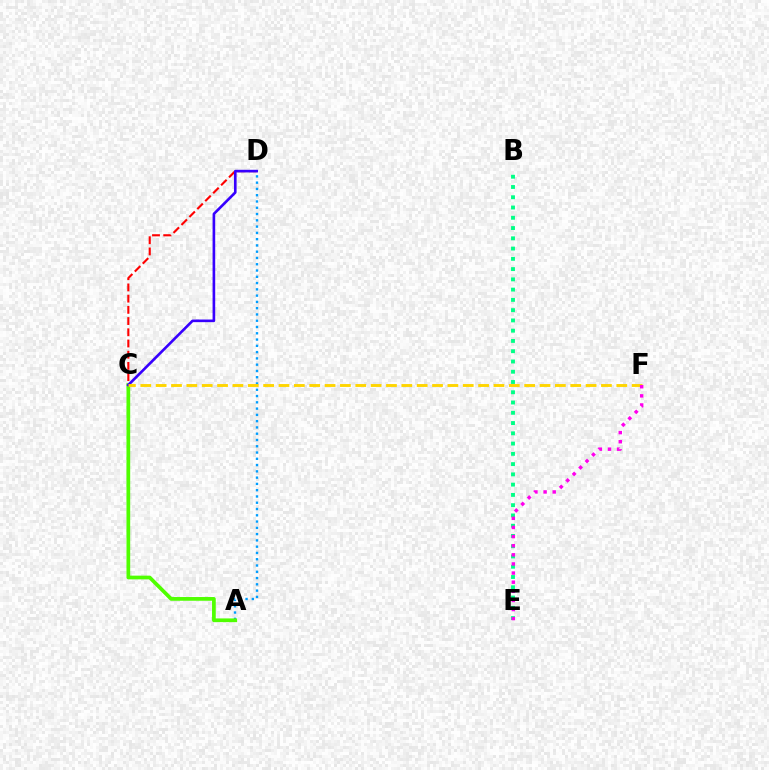{('B', 'E'): [{'color': '#00ff86', 'line_style': 'dotted', 'thickness': 2.79}], ('A', 'D'): [{'color': '#009eff', 'line_style': 'dotted', 'thickness': 1.71}], ('A', 'C'): [{'color': '#4fff00', 'line_style': 'solid', 'thickness': 2.68}], ('C', 'D'): [{'color': '#ff0000', 'line_style': 'dashed', 'thickness': 1.52}, {'color': '#3700ff', 'line_style': 'solid', 'thickness': 1.9}], ('C', 'F'): [{'color': '#ffd500', 'line_style': 'dashed', 'thickness': 2.09}], ('E', 'F'): [{'color': '#ff00ed', 'line_style': 'dotted', 'thickness': 2.48}]}